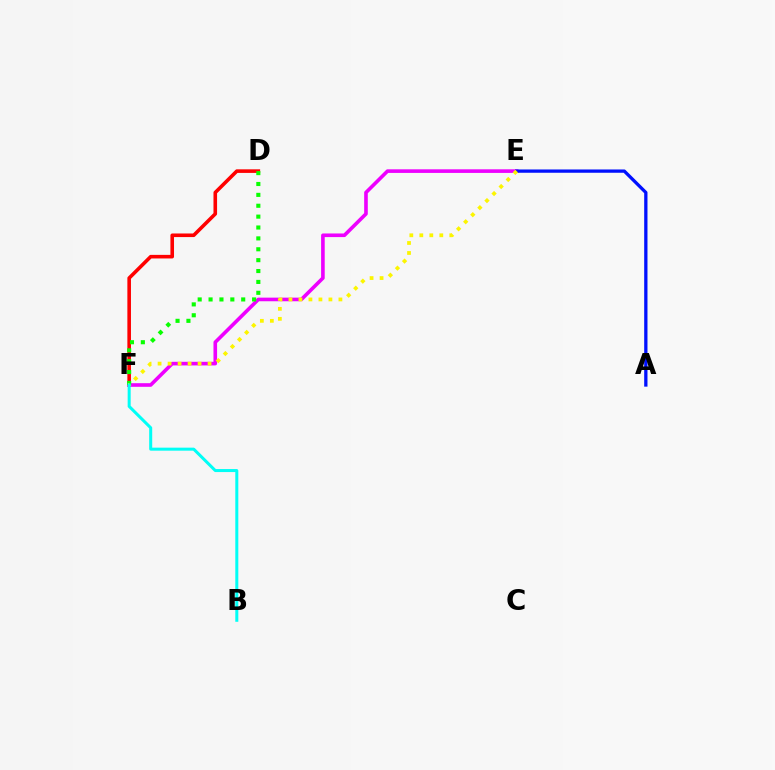{('D', 'F'): [{'color': '#ff0000', 'line_style': 'solid', 'thickness': 2.59}, {'color': '#08ff00', 'line_style': 'dotted', 'thickness': 2.96}], ('E', 'F'): [{'color': '#ee00ff', 'line_style': 'solid', 'thickness': 2.6}, {'color': '#fcf500', 'line_style': 'dotted', 'thickness': 2.72}], ('A', 'E'): [{'color': '#0010ff', 'line_style': 'solid', 'thickness': 2.36}], ('B', 'F'): [{'color': '#00fff6', 'line_style': 'solid', 'thickness': 2.17}]}